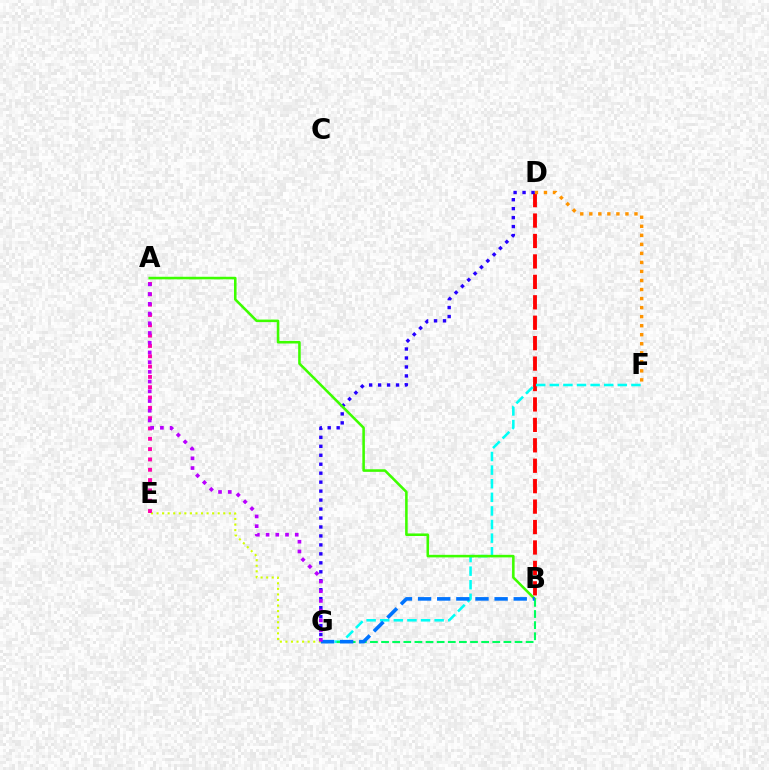{('B', 'D'): [{'color': '#ff0000', 'line_style': 'dashed', 'thickness': 2.78}], ('F', 'G'): [{'color': '#00fff6', 'line_style': 'dashed', 'thickness': 1.85}], ('D', 'F'): [{'color': '#ff9400', 'line_style': 'dotted', 'thickness': 2.45}], ('D', 'G'): [{'color': '#2500ff', 'line_style': 'dotted', 'thickness': 2.44}], ('A', 'B'): [{'color': '#3dff00', 'line_style': 'solid', 'thickness': 1.84}], ('E', 'G'): [{'color': '#d1ff00', 'line_style': 'dotted', 'thickness': 1.51}], ('B', 'G'): [{'color': '#00ff5c', 'line_style': 'dashed', 'thickness': 1.51}, {'color': '#0074ff', 'line_style': 'dashed', 'thickness': 2.6}], ('A', 'E'): [{'color': '#ff00ac', 'line_style': 'dotted', 'thickness': 2.8}], ('A', 'G'): [{'color': '#b900ff', 'line_style': 'dotted', 'thickness': 2.64}]}